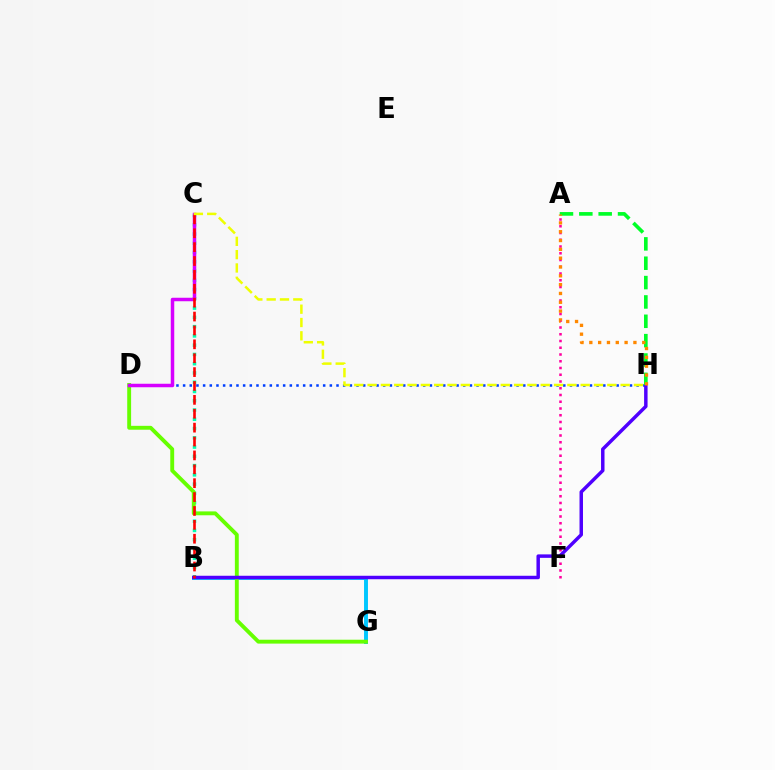{('B', 'G'): [{'color': '#00c7ff', 'line_style': 'solid', 'thickness': 2.82}], ('B', 'C'): [{'color': '#00ffaf', 'line_style': 'dotted', 'thickness': 2.52}, {'color': '#ff0000', 'line_style': 'dashed', 'thickness': 1.89}], ('D', 'H'): [{'color': '#003fff', 'line_style': 'dotted', 'thickness': 1.81}], ('D', 'G'): [{'color': '#66ff00', 'line_style': 'solid', 'thickness': 2.79}], ('A', 'F'): [{'color': '#ff00a0', 'line_style': 'dotted', 'thickness': 1.83}], ('B', 'H'): [{'color': '#4f00ff', 'line_style': 'solid', 'thickness': 2.5}], ('A', 'H'): [{'color': '#00ff27', 'line_style': 'dashed', 'thickness': 2.63}, {'color': '#ff8800', 'line_style': 'dotted', 'thickness': 2.4}], ('C', 'D'): [{'color': '#d600ff', 'line_style': 'solid', 'thickness': 2.51}], ('C', 'H'): [{'color': '#eeff00', 'line_style': 'dashed', 'thickness': 1.81}]}